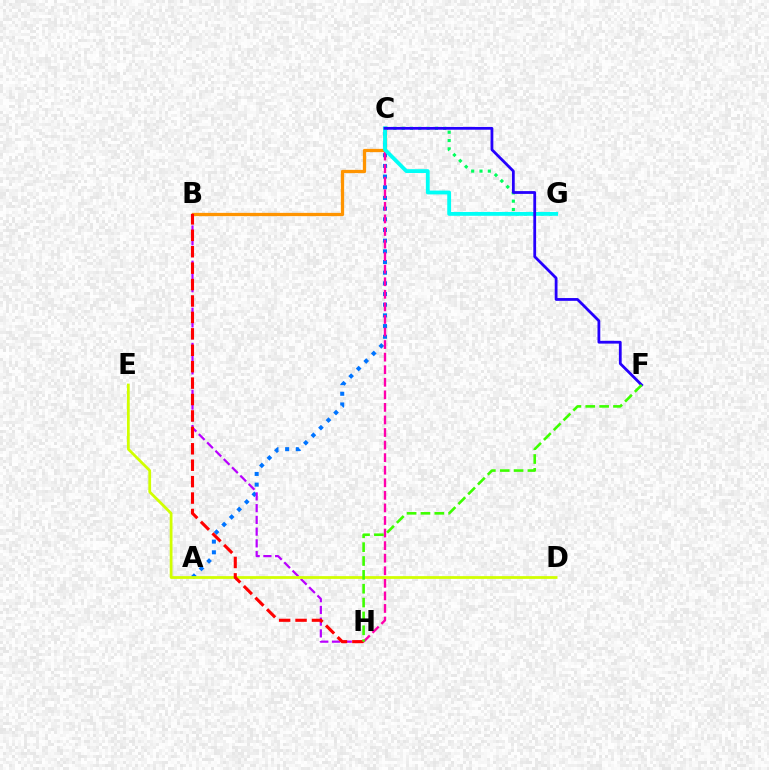{('C', 'G'): [{'color': '#00ff5c', 'line_style': 'dotted', 'thickness': 2.26}, {'color': '#00fff6', 'line_style': 'solid', 'thickness': 2.76}], ('B', 'C'): [{'color': '#ff9400', 'line_style': 'solid', 'thickness': 2.36}], ('A', 'C'): [{'color': '#0074ff', 'line_style': 'dotted', 'thickness': 2.9}], ('C', 'H'): [{'color': '#ff00ac', 'line_style': 'dashed', 'thickness': 1.71}], ('B', 'H'): [{'color': '#b900ff', 'line_style': 'dashed', 'thickness': 1.59}, {'color': '#ff0000', 'line_style': 'dashed', 'thickness': 2.23}], ('D', 'E'): [{'color': '#d1ff00', 'line_style': 'solid', 'thickness': 1.98}], ('C', 'F'): [{'color': '#2500ff', 'line_style': 'solid', 'thickness': 2.01}], ('F', 'H'): [{'color': '#3dff00', 'line_style': 'dashed', 'thickness': 1.88}]}